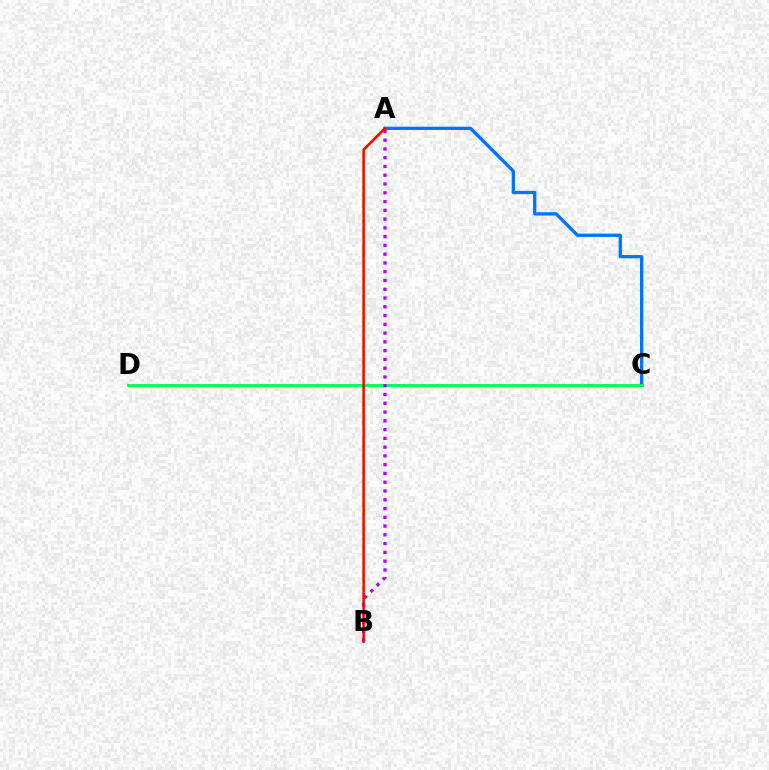{('A', 'B'): [{'color': '#d1ff00', 'line_style': 'dotted', 'thickness': 2.27}, {'color': '#b900ff', 'line_style': 'dotted', 'thickness': 2.38}, {'color': '#ff0000', 'line_style': 'solid', 'thickness': 1.78}], ('A', 'C'): [{'color': '#0074ff', 'line_style': 'solid', 'thickness': 2.38}], ('C', 'D'): [{'color': '#00ff5c', 'line_style': 'solid', 'thickness': 2.1}]}